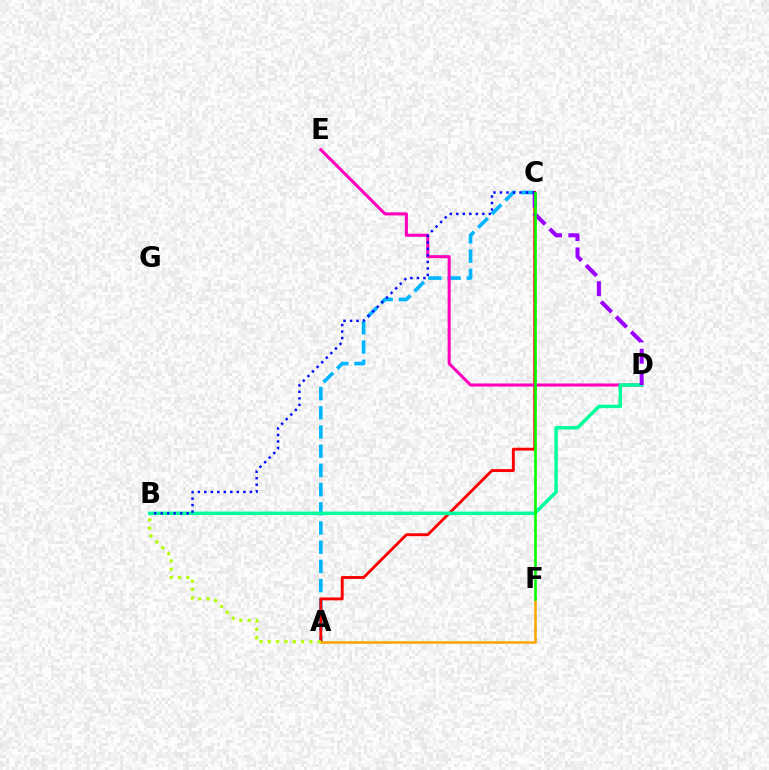{('A', 'C'): [{'color': '#00b5ff', 'line_style': 'dashed', 'thickness': 2.61}, {'color': '#ff0000', 'line_style': 'solid', 'thickness': 2.08}], ('D', 'E'): [{'color': '#ff00bd', 'line_style': 'solid', 'thickness': 2.2}], ('B', 'D'): [{'color': '#00ff9d', 'line_style': 'solid', 'thickness': 2.53}], ('C', 'D'): [{'color': '#9b00ff', 'line_style': 'dashed', 'thickness': 2.9}], ('A', 'F'): [{'color': '#ffa500', 'line_style': 'solid', 'thickness': 1.81}], ('B', 'C'): [{'color': '#0010ff', 'line_style': 'dotted', 'thickness': 1.77}], ('A', 'B'): [{'color': '#b3ff00', 'line_style': 'dotted', 'thickness': 2.26}], ('C', 'F'): [{'color': '#08ff00', 'line_style': 'solid', 'thickness': 1.9}]}